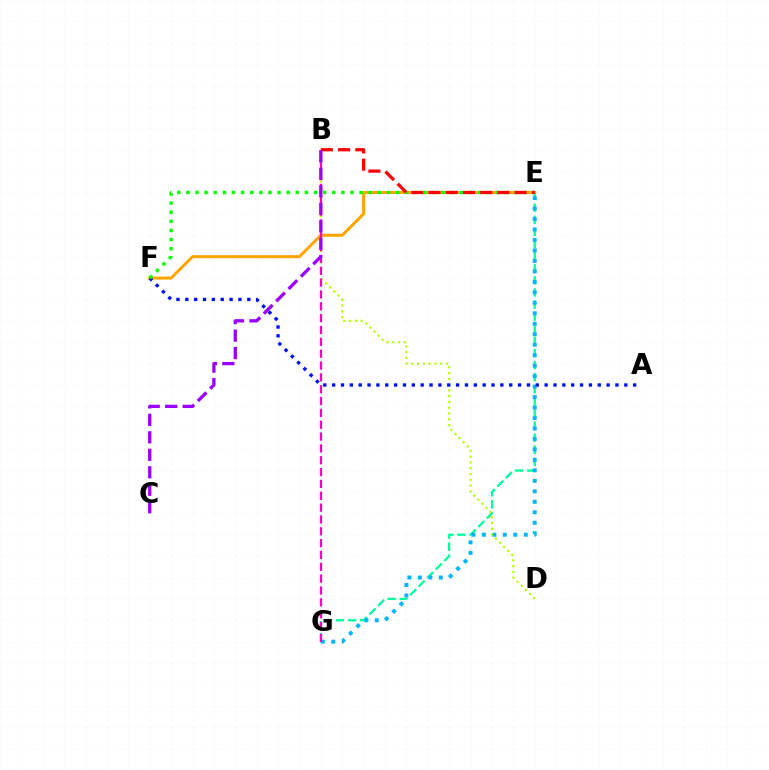{('E', 'G'): [{'color': '#00ff9d', 'line_style': 'dashed', 'thickness': 1.64}, {'color': '#00b5ff', 'line_style': 'dotted', 'thickness': 2.85}], ('E', 'F'): [{'color': '#ffa500', 'line_style': 'solid', 'thickness': 2.17}, {'color': '#08ff00', 'line_style': 'dotted', 'thickness': 2.48}], ('B', 'D'): [{'color': '#b3ff00', 'line_style': 'dotted', 'thickness': 1.57}], ('A', 'F'): [{'color': '#0010ff', 'line_style': 'dotted', 'thickness': 2.41}], ('B', 'G'): [{'color': '#ff00bd', 'line_style': 'dashed', 'thickness': 1.61}], ('B', 'E'): [{'color': '#ff0000', 'line_style': 'dashed', 'thickness': 2.34}], ('B', 'C'): [{'color': '#9b00ff', 'line_style': 'dashed', 'thickness': 2.37}]}